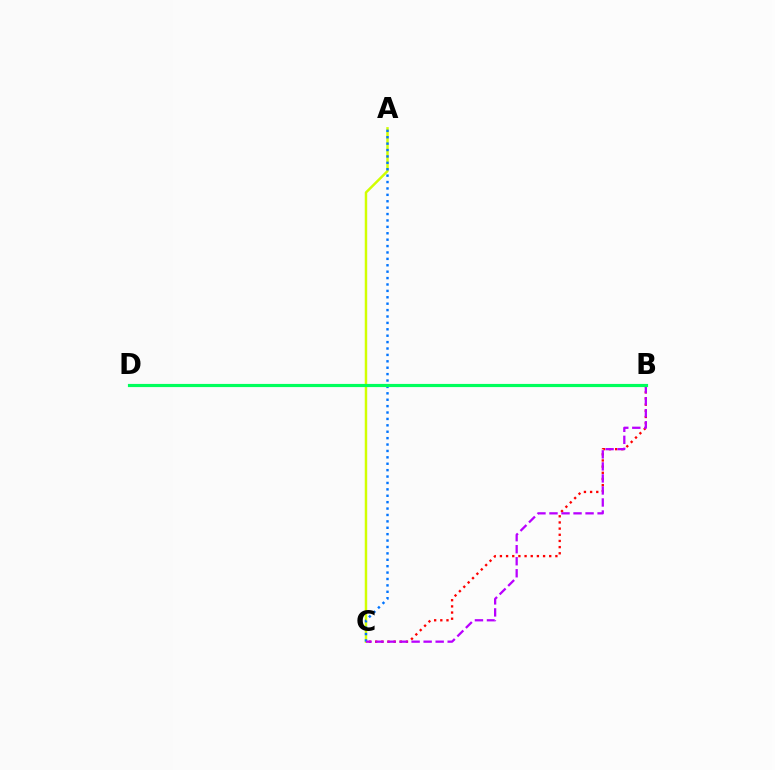{('A', 'C'): [{'color': '#d1ff00', 'line_style': 'solid', 'thickness': 1.77}, {'color': '#0074ff', 'line_style': 'dotted', 'thickness': 1.74}], ('B', 'C'): [{'color': '#ff0000', 'line_style': 'dotted', 'thickness': 1.67}, {'color': '#b900ff', 'line_style': 'dashed', 'thickness': 1.63}], ('B', 'D'): [{'color': '#00ff5c', 'line_style': 'solid', 'thickness': 2.28}]}